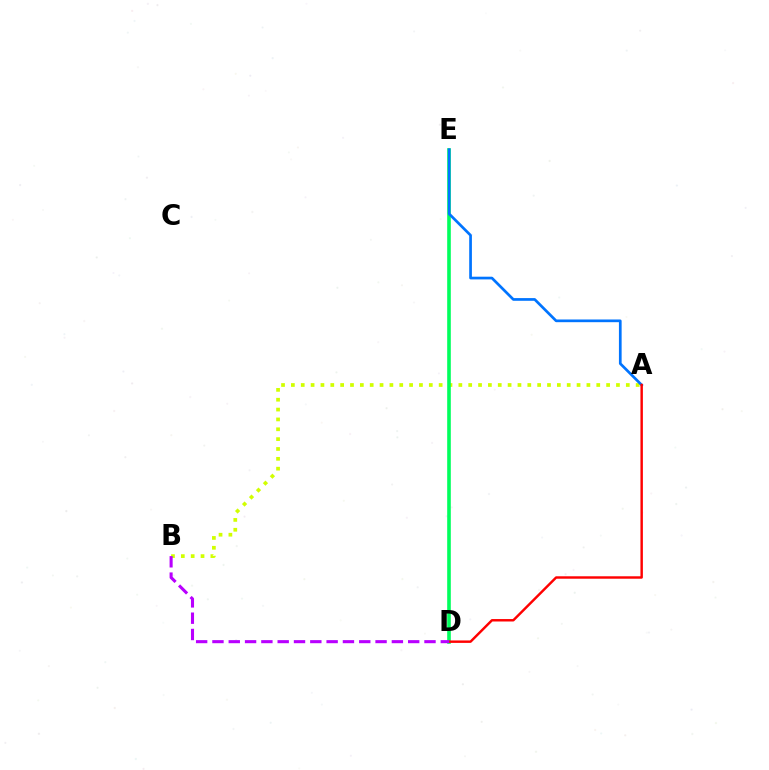{('A', 'B'): [{'color': '#d1ff00', 'line_style': 'dotted', 'thickness': 2.68}], ('D', 'E'): [{'color': '#00ff5c', 'line_style': 'solid', 'thickness': 2.61}], ('A', 'E'): [{'color': '#0074ff', 'line_style': 'solid', 'thickness': 1.94}], ('A', 'D'): [{'color': '#ff0000', 'line_style': 'solid', 'thickness': 1.76}], ('B', 'D'): [{'color': '#b900ff', 'line_style': 'dashed', 'thickness': 2.22}]}